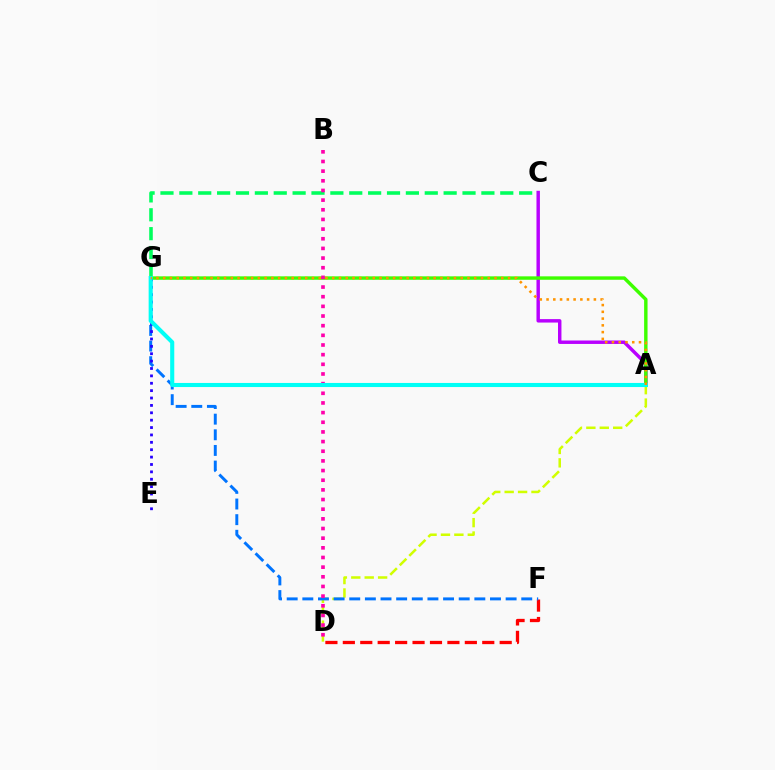{('A', 'C'): [{'color': '#b900ff', 'line_style': 'solid', 'thickness': 2.48}], ('D', 'F'): [{'color': '#ff0000', 'line_style': 'dashed', 'thickness': 2.37}], ('C', 'G'): [{'color': '#00ff5c', 'line_style': 'dashed', 'thickness': 2.56}], ('A', 'D'): [{'color': '#d1ff00', 'line_style': 'dashed', 'thickness': 1.82}], ('F', 'G'): [{'color': '#0074ff', 'line_style': 'dashed', 'thickness': 2.12}], ('A', 'G'): [{'color': '#3dff00', 'line_style': 'solid', 'thickness': 2.47}, {'color': '#00fff6', 'line_style': 'solid', 'thickness': 2.94}, {'color': '#ff9400', 'line_style': 'dotted', 'thickness': 1.84}], ('E', 'G'): [{'color': '#2500ff', 'line_style': 'dotted', 'thickness': 2.01}], ('B', 'D'): [{'color': '#ff00ac', 'line_style': 'dotted', 'thickness': 2.62}]}